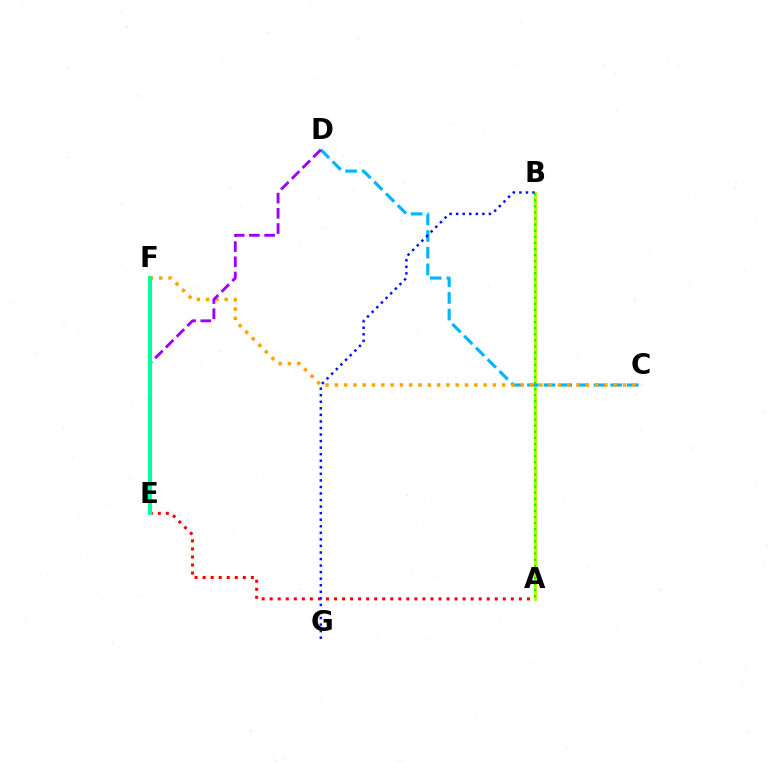{('E', 'F'): [{'color': '#ff00bd', 'line_style': 'dotted', 'thickness': 1.97}, {'color': '#00ff9d', 'line_style': 'solid', 'thickness': 2.87}], ('A', 'E'): [{'color': '#ff0000', 'line_style': 'dotted', 'thickness': 2.18}], ('A', 'B'): [{'color': '#b3ff00', 'line_style': 'solid', 'thickness': 2.1}, {'color': '#08ff00', 'line_style': 'dotted', 'thickness': 1.66}], ('C', 'D'): [{'color': '#00b5ff', 'line_style': 'dashed', 'thickness': 2.26}], ('B', 'G'): [{'color': '#0010ff', 'line_style': 'dotted', 'thickness': 1.78}], ('C', 'F'): [{'color': '#ffa500', 'line_style': 'dotted', 'thickness': 2.53}], ('D', 'E'): [{'color': '#9b00ff', 'line_style': 'dashed', 'thickness': 2.07}]}